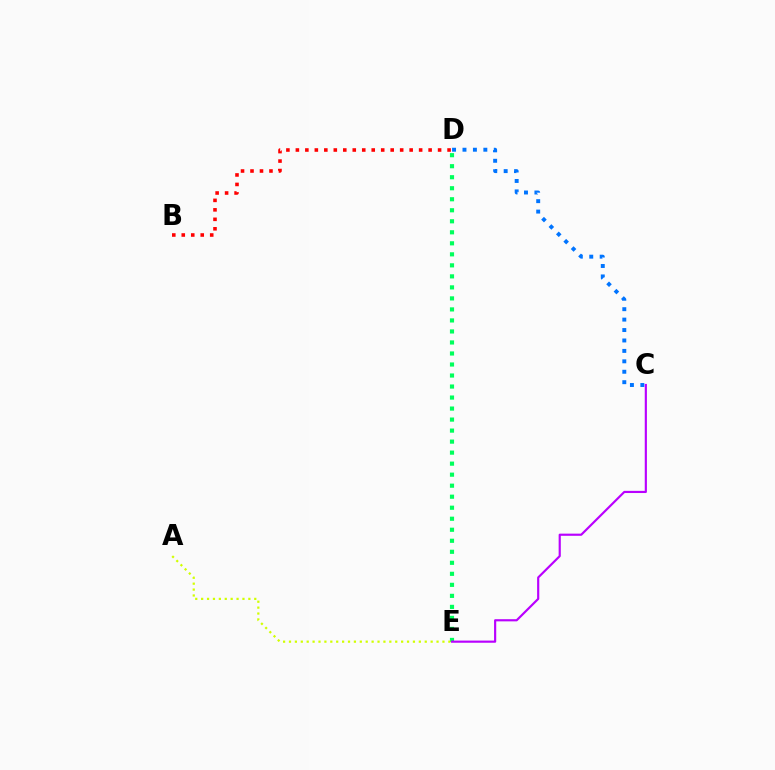{('C', 'D'): [{'color': '#0074ff', 'line_style': 'dotted', 'thickness': 2.83}], ('D', 'E'): [{'color': '#00ff5c', 'line_style': 'dotted', 'thickness': 2.99}], ('B', 'D'): [{'color': '#ff0000', 'line_style': 'dotted', 'thickness': 2.58}], ('A', 'E'): [{'color': '#d1ff00', 'line_style': 'dotted', 'thickness': 1.6}], ('C', 'E'): [{'color': '#b900ff', 'line_style': 'solid', 'thickness': 1.56}]}